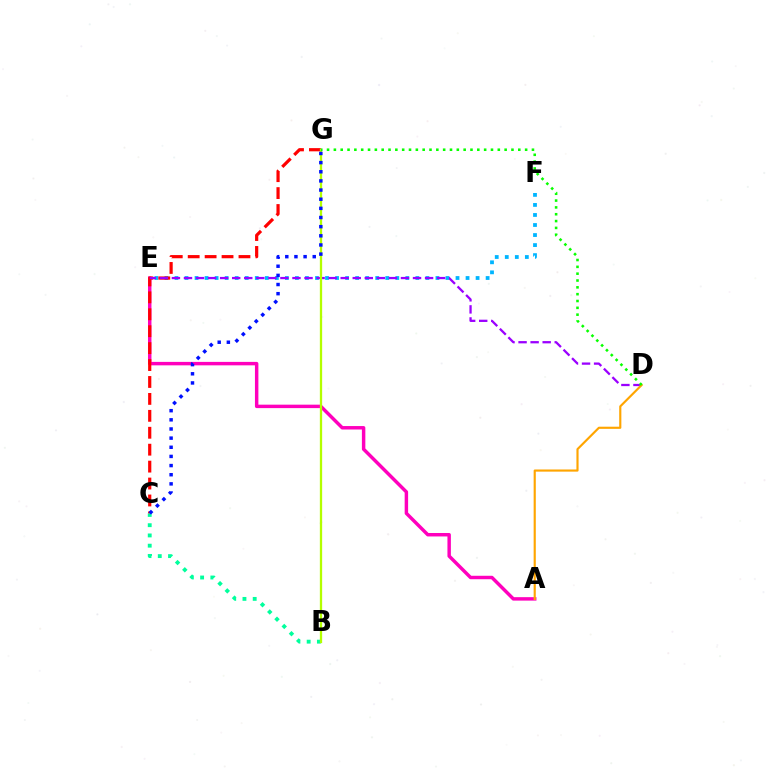{('E', 'F'): [{'color': '#00b5ff', 'line_style': 'dotted', 'thickness': 2.73}], ('B', 'C'): [{'color': '#00ff9d', 'line_style': 'dotted', 'thickness': 2.78}], ('A', 'E'): [{'color': '#ff00bd', 'line_style': 'solid', 'thickness': 2.48}], ('C', 'G'): [{'color': '#ff0000', 'line_style': 'dashed', 'thickness': 2.3}, {'color': '#0010ff', 'line_style': 'dotted', 'thickness': 2.49}], ('D', 'E'): [{'color': '#9b00ff', 'line_style': 'dashed', 'thickness': 1.64}], ('B', 'G'): [{'color': '#b3ff00', 'line_style': 'solid', 'thickness': 1.65}], ('A', 'D'): [{'color': '#ffa500', 'line_style': 'solid', 'thickness': 1.55}], ('D', 'G'): [{'color': '#08ff00', 'line_style': 'dotted', 'thickness': 1.86}]}